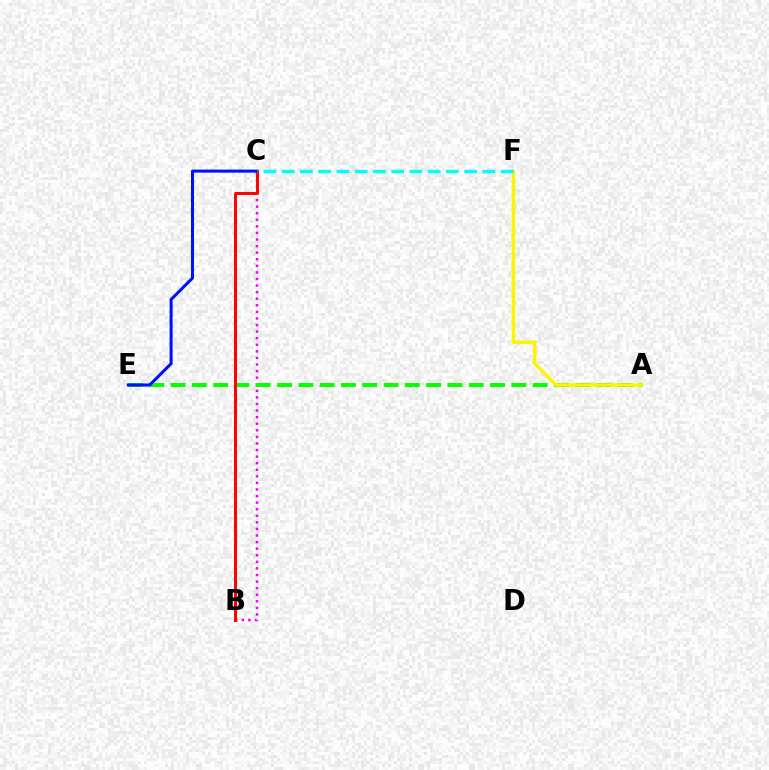{('B', 'C'): [{'color': '#ee00ff', 'line_style': 'dotted', 'thickness': 1.79}, {'color': '#ff0000', 'line_style': 'solid', 'thickness': 2.13}], ('A', 'E'): [{'color': '#08ff00', 'line_style': 'dashed', 'thickness': 2.89}], ('C', 'E'): [{'color': '#0010ff', 'line_style': 'solid', 'thickness': 2.19}], ('A', 'F'): [{'color': '#fcf500', 'line_style': 'solid', 'thickness': 2.48}], ('C', 'F'): [{'color': '#00fff6', 'line_style': 'dashed', 'thickness': 2.48}]}